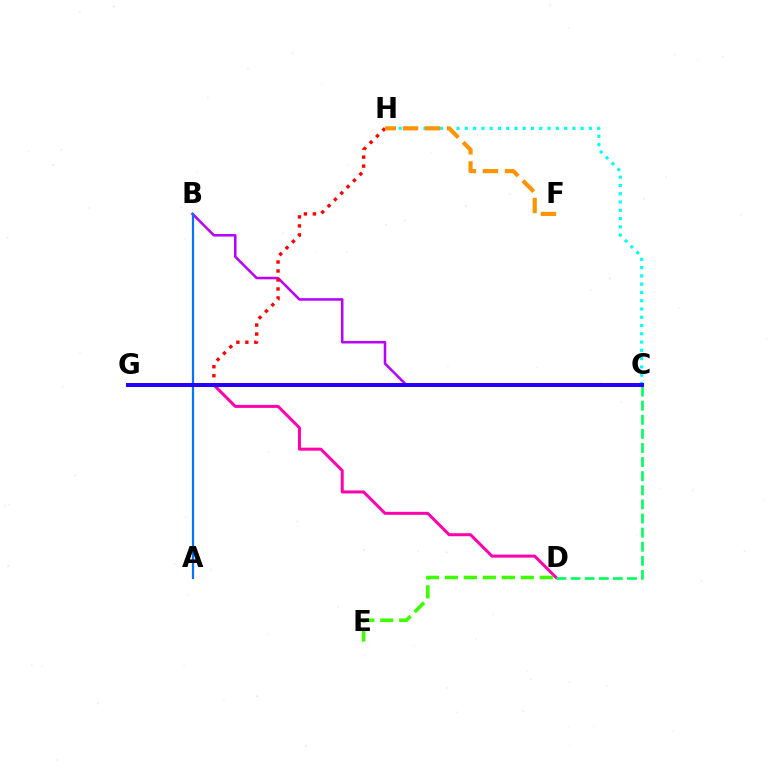{('B', 'C'): [{'color': '#b900ff', 'line_style': 'solid', 'thickness': 1.83}], ('A', 'B'): [{'color': '#0074ff', 'line_style': 'solid', 'thickness': 1.59}], ('G', 'H'): [{'color': '#ff0000', 'line_style': 'dotted', 'thickness': 2.44}], ('C', 'G'): [{'color': '#d1ff00', 'line_style': 'dotted', 'thickness': 1.77}, {'color': '#2500ff', 'line_style': 'solid', 'thickness': 2.87}], ('C', 'H'): [{'color': '#00fff6', 'line_style': 'dotted', 'thickness': 2.25}], ('D', 'G'): [{'color': '#ff00ac', 'line_style': 'solid', 'thickness': 2.16}], ('D', 'E'): [{'color': '#3dff00', 'line_style': 'dashed', 'thickness': 2.58}], ('C', 'D'): [{'color': '#00ff5c', 'line_style': 'dashed', 'thickness': 1.92}], ('F', 'H'): [{'color': '#ff9400', 'line_style': 'dashed', 'thickness': 3.0}]}